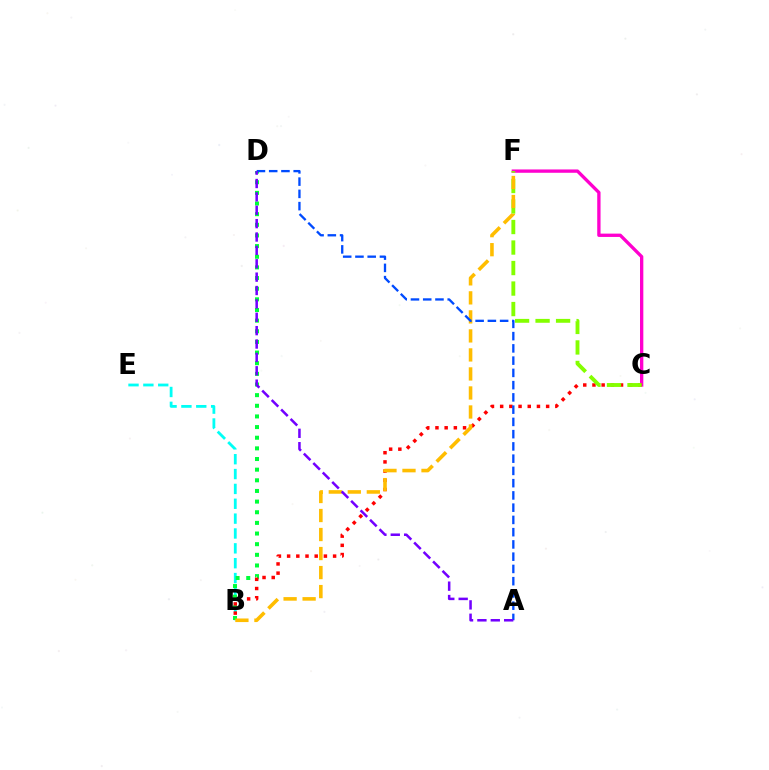{('C', 'F'): [{'color': '#ff00cf', 'line_style': 'solid', 'thickness': 2.39}, {'color': '#84ff00', 'line_style': 'dashed', 'thickness': 2.79}], ('B', 'E'): [{'color': '#00fff6', 'line_style': 'dashed', 'thickness': 2.02}], ('B', 'D'): [{'color': '#00ff39', 'line_style': 'dotted', 'thickness': 2.89}], ('B', 'C'): [{'color': '#ff0000', 'line_style': 'dotted', 'thickness': 2.5}], ('B', 'F'): [{'color': '#ffbd00', 'line_style': 'dashed', 'thickness': 2.58}], ('A', 'D'): [{'color': '#004bff', 'line_style': 'dashed', 'thickness': 1.66}, {'color': '#7200ff', 'line_style': 'dashed', 'thickness': 1.82}]}